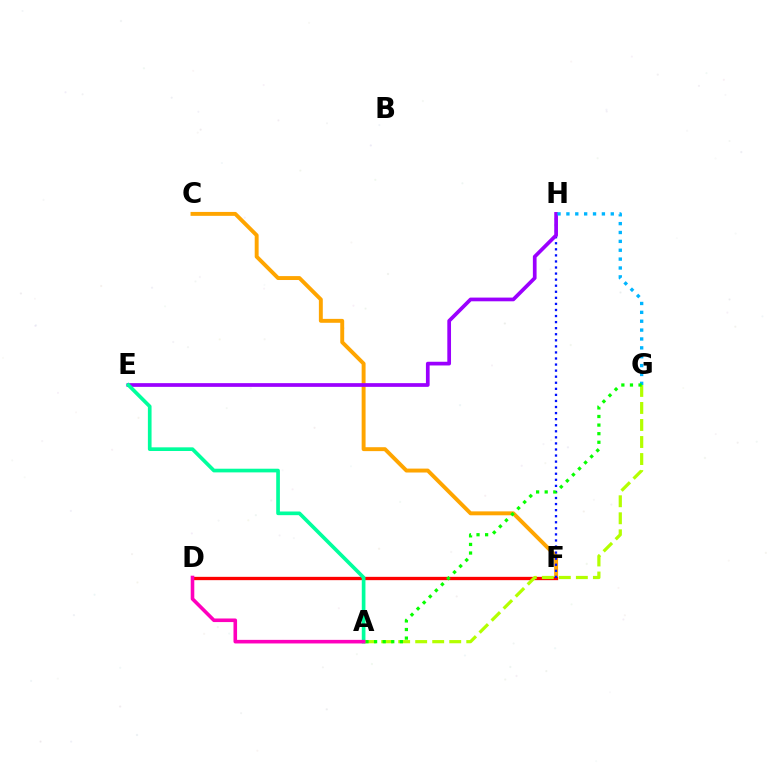{('C', 'F'): [{'color': '#ffa500', 'line_style': 'solid', 'thickness': 2.82}], ('D', 'F'): [{'color': '#ff0000', 'line_style': 'solid', 'thickness': 2.39}], ('F', 'H'): [{'color': '#0010ff', 'line_style': 'dotted', 'thickness': 1.65}], ('A', 'G'): [{'color': '#b3ff00', 'line_style': 'dashed', 'thickness': 2.31}, {'color': '#08ff00', 'line_style': 'dotted', 'thickness': 2.33}], ('E', 'H'): [{'color': '#9b00ff', 'line_style': 'solid', 'thickness': 2.67}], ('G', 'H'): [{'color': '#00b5ff', 'line_style': 'dotted', 'thickness': 2.41}], ('A', 'E'): [{'color': '#00ff9d', 'line_style': 'solid', 'thickness': 2.64}], ('A', 'D'): [{'color': '#ff00bd', 'line_style': 'solid', 'thickness': 2.59}]}